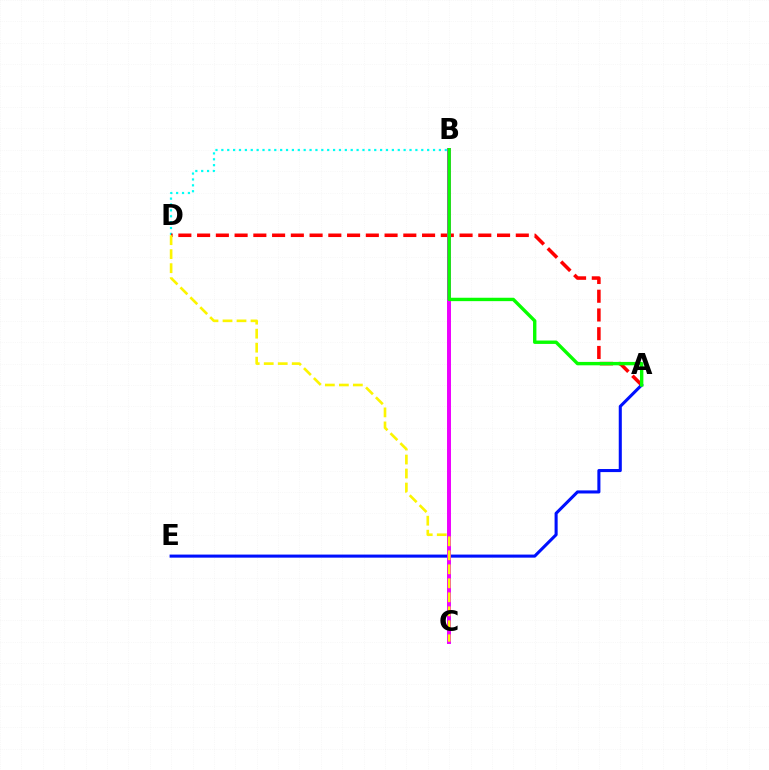{('B', 'D'): [{'color': '#00fff6', 'line_style': 'dotted', 'thickness': 1.6}], ('A', 'D'): [{'color': '#ff0000', 'line_style': 'dashed', 'thickness': 2.55}], ('A', 'E'): [{'color': '#0010ff', 'line_style': 'solid', 'thickness': 2.21}], ('B', 'C'): [{'color': '#ee00ff', 'line_style': 'solid', 'thickness': 2.85}], ('C', 'D'): [{'color': '#fcf500', 'line_style': 'dashed', 'thickness': 1.9}], ('A', 'B'): [{'color': '#08ff00', 'line_style': 'solid', 'thickness': 2.44}]}